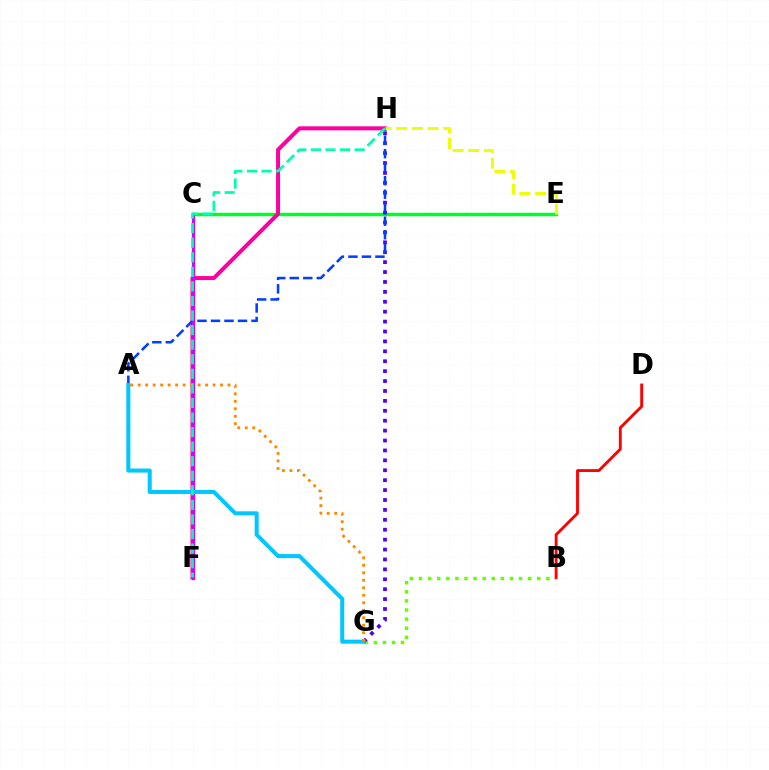{('C', 'E'): [{'color': '#00ff27', 'line_style': 'solid', 'thickness': 2.49}], ('F', 'H'): [{'color': '#ff00a0', 'line_style': 'solid', 'thickness': 2.88}, {'color': '#00ffaf', 'line_style': 'dashed', 'thickness': 1.98}], ('B', 'G'): [{'color': '#66ff00', 'line_style': 'dotted', 'thickness': 2.47}], ('G', 'H'): [{'color': '#4f00ff', 'line_style': 'dotted', 'thickness': 2.69}], ('A', 'H'): [{'color': '#003fff', 'line_style': 'dashed', 'thickness': 1.83}], ('C', 'F'): [{'color': '#d600ff', 'line_style': 'solid', 'thickness': 2.31}], ('A', 'G'): [{'color': '#00c7ff', 'line_style': 'solid', 'thickness': 2.91}, {'color': '#ff8800', 'line_style': 'dotted', 'thickness': 2.04}], ('E', 'H'): [{'color': '#eeff00', 'line_style': 'dashed', 'thickness': 2.13}], ('B', 'D'): [{'color': '#ff0000', 'line_style': 'solid', 'thickness': 2.06}]}